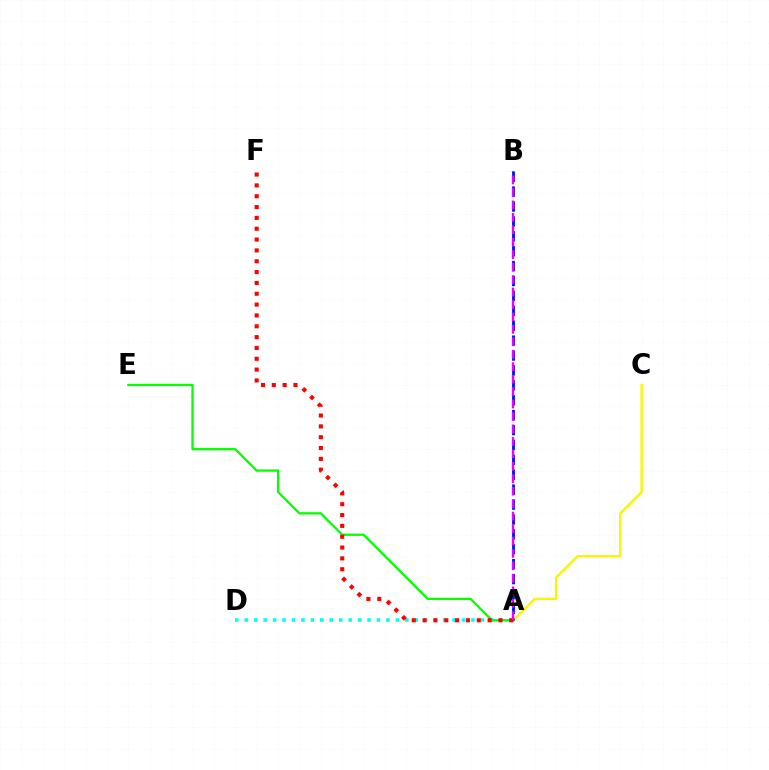{('A', 'C'): [{'color': '#fcf500', 'line_style': 'solid', 'thickness': 1.75}], ('A', 'D'): [{'color': '#00fff6', 'line_style': 'dotted', 'thickness': 2.57}], ('A', 'E'): [{'color': '#08ff00', 'line_style': 'solid', 'thickness': 1.65}], ('A', 'B'): [{'color': '#0010ff', 'line_style': 'dashed', 'thickness': 2.02}, {'color': '#ee00ff', 'line_style': 'dashed', 'thickness': 1.69}], ('A', 'F'): [{'color': '#ff0000', 'line_style': 'dotted', 'thickness': 2.94}]}